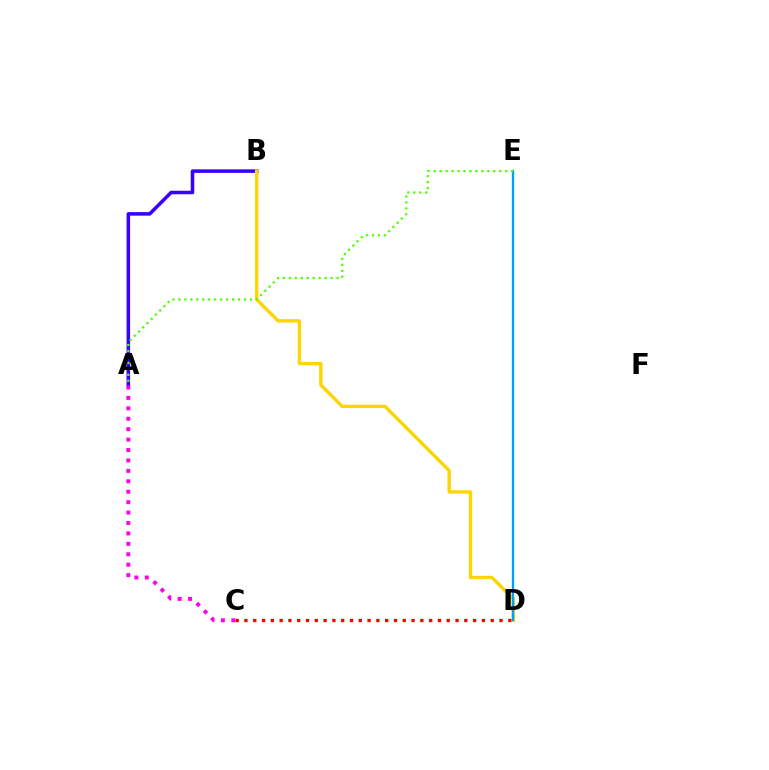{('A', 'B'): [{'color': '#3700ff', 'line_style': 'solid', 'thickness': 2.55}], ('B', 'D'): [{'color': '#ffd500', 'line_style': 'solid', 'thickness': 2.4}], ('D', 'E'): [{'color': '#00ff86', 'line_style': 'solid', 'thickness': 1.66}, {'color': '#009eff', 'line_style': 'solid', 'thickness': 1.55}], ('A', 'C'): [{'color': '#ff00ed', 'line_style': 'dotted', 'thickness': 2.83}], ('A', 'E'): [{'color': '#4fff00', 'line_style': 'dotted', 'thickness': 1.62}], ('C', 'D'): [{'color': '#ff0000', 'line_style': 'dotted', 'thickness': 2.39}]}